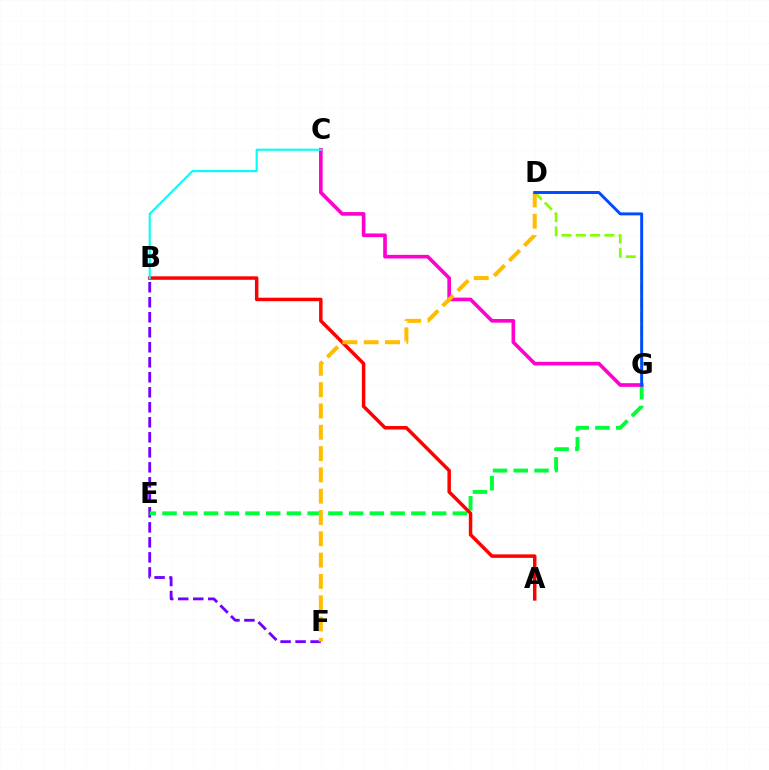{('B', 'F'): [{'color': '#7200ff', 'line_style': 'dashed', 'thickness': 2.04}], ('D', 'G'): [{'color': '#84ff00', 'line_style': 'dashed', 'thickness': 1.94}, {'color': '#004bff', 'line_style': 'solid', 'thickness': 2.12}], ('E', 'G'): [{'color': '#00ff39', 'line_style': 'dashed', 'thickness': 2.82}], ('C', 'G'): [{'color': '#ff00cf', 'line_style': 'solid', 'thickness': 2.62}], ('A', 'B'): [{'color': '#ff0000', 'line_style': 'solid', 'thickness': 2.5}], ('D', 'F'): [{'color': '#ffbd00', 'line_style': 'dashed', 'thickness': 2.89}], ('B', 'C'): [{'color': '#00fff6', 'line_style': 'solid', 'thickness': 1.51}]}